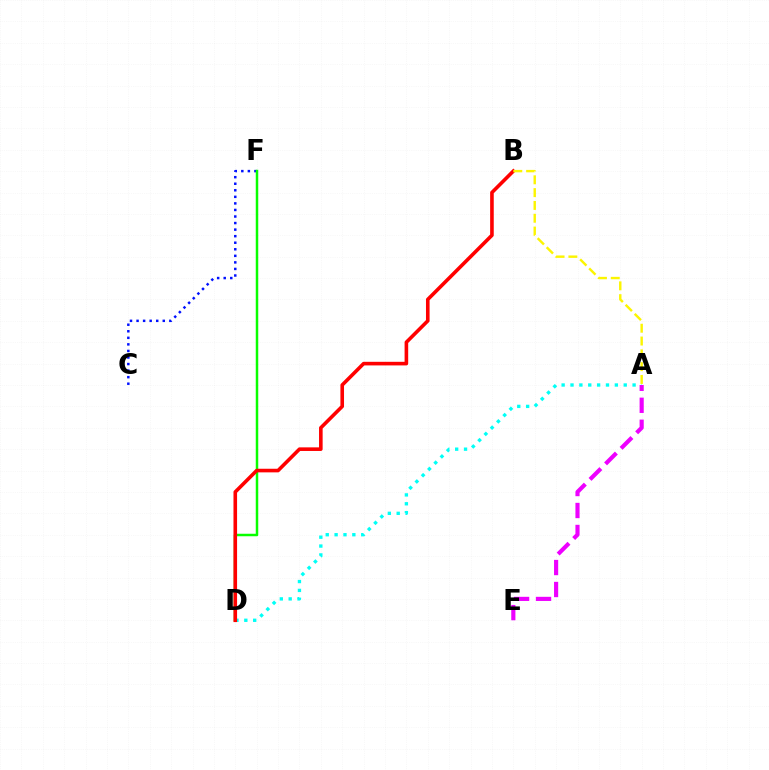{('C', 'F'): [{'color': '#0010ff', 'line_style': 'dotted', 'thickness': 1.78}], ('A', 'D'): [{'color': '#00fff6', 'line_style': 'dotted', 'thickness': 2.41}], ('D', 'F'): [{'color': '#08ff00', 'line_style': 'solid', 'thickness': 1.79}], ('B', 'D'): [{'color': '#ff0000', 'line_style': 'solid', 'thickness': 2.59}], ('A', 'B'): [{'color': '#fcf500', 'line_style': 'dashed', 'thickness': 1.74}], ('A', 'E'): [{'color': '#ee00ff', 'line_style': 'dashed', 'thickness': 2.98}]}